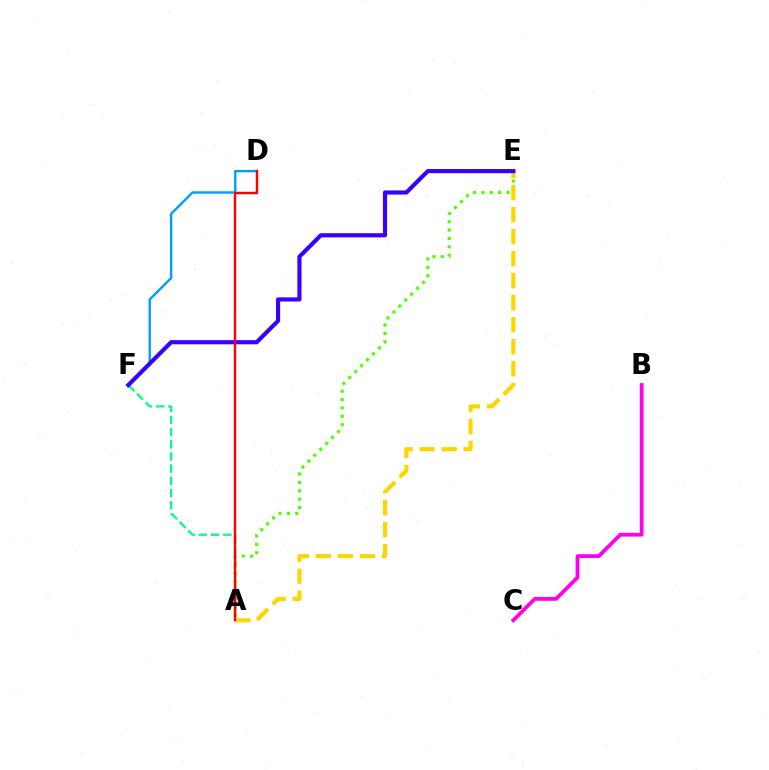{('D', 'F'): [{'color': '#009eff', 'line_style': 'solid', 'thickness': 1.73}], ('B', 'C'): [{'color': '#ff00ed', 'line_style': 'solid', 'thickness': 2.71}], ('A', 'F'): [{'color': '#00ff86', 'line_style': 'dashed', 'thickness': 1.66}], ('A', 'E'): [{'color': '#4fff00', 'line_style': 'dotted', 'thickness': 2.28}, {'color': '#ffd500', 'line_style': 'dashed', 'thickness': 2.99}], ('E', 'F'): [{'color': '#3700ff', 'line_style': 'solid', 'thickness': 2.99}], ('A', 'D'): [{'color': '#ff0000', 'line_style': 'solid', 'thickness': 1.75}]}